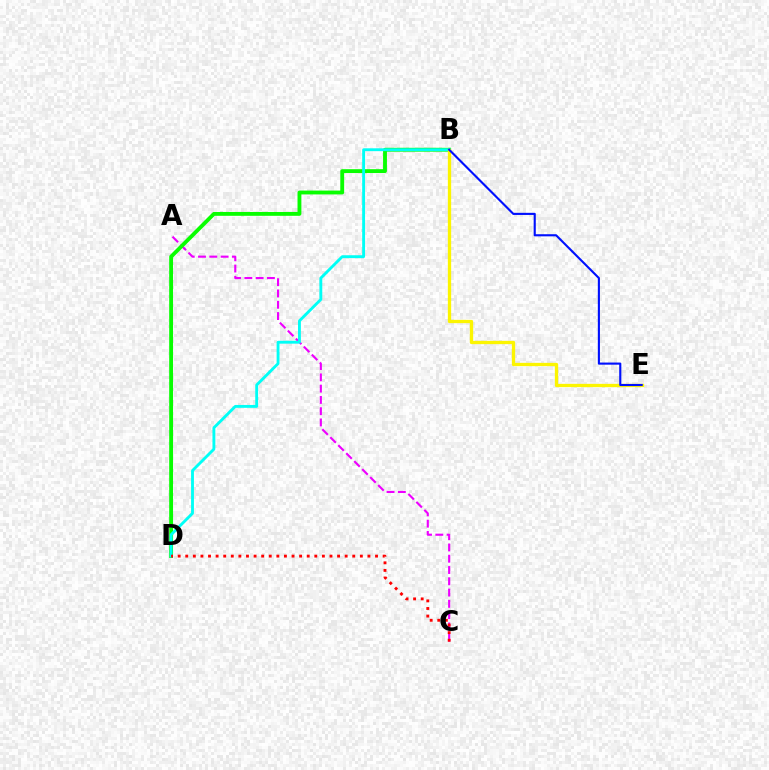{('A', 'C'): [{'color': '#ee00ff', 'line_style': 'dashed', 'thickness': 1.53}], ('B', 'D'): [{'color': '#08ff00', 'line_style': 'solid', 'thickness': 2.77}, {'color': '#00fff6', 'line_style': 'solid', 'thickness': 2.06}], ('B', 'E'): [{'color': '#fcf500', 'line_style': 'solid', 'thickness': 2.37}, {'color': '#0010ff', 'line_style': 'solid', 'thickness': 1.53}], ('C', 'D'): [{'color': '#ff0000', 'line_style': 'dotted', 'thickness': 2.06}]}